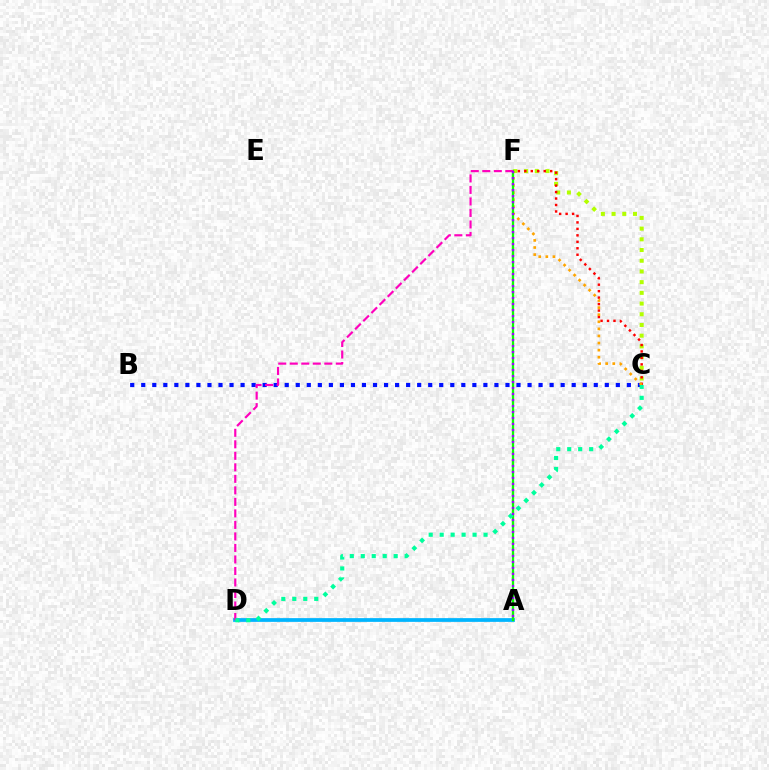{('B', 'C'): [{'color': '#0010ff', 'line_style': 'dotted', 'thickness': 3.0}], ('C', 'F'): [{'color': '#b3ff00', 'line_style': 'dotted', 'thickness': 2.91}, {'color': '#ff0000', 'line_style': 'dotted', 'thickness': 1.76}, {'color': '#ffa500', 'line_style': 'dotted', 'thickness': 1.93}], ('A', 'D'): [{'color': '#00b5ff', 'line_style': 'solid', 'thickness': 2.7}], ('A', 'F'): [{'color': '#08ff00', 'line_style': 'solid', 'thickness': 1.67}, {'color': '#9b00ff', 'line_style': 'dotted', 'thickness': 1.63}], ('D', 'F'): [{'color': '#ff00bd', 'line_style': 'dashed', 'thickness': 1.56}], ('C', 'D'): [{'color': '#00ff9d', 'line_style': 'dotted', 'thickness': 2.98}]}